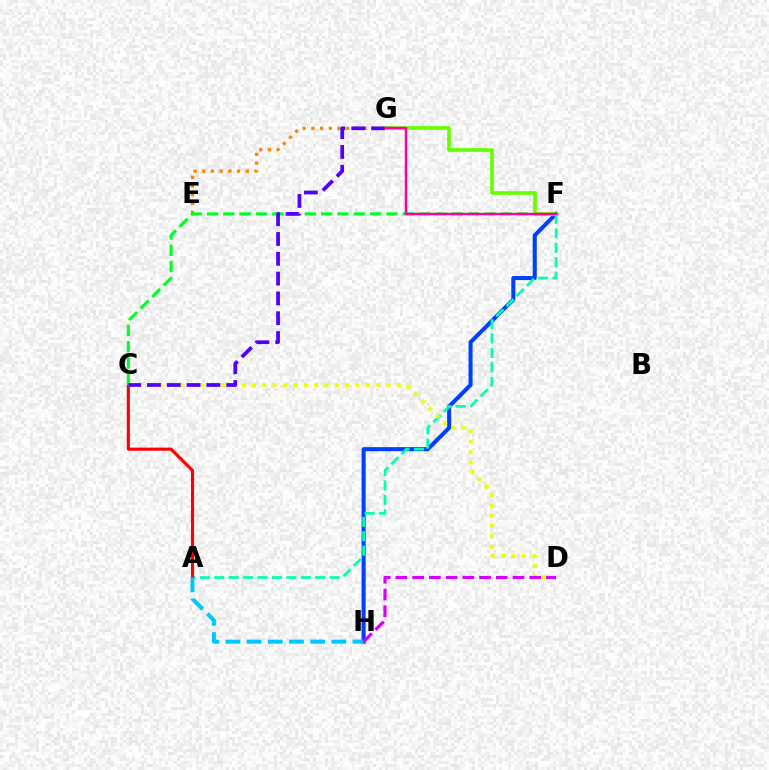{('F', 'H'): [{'color': '#003fff', 'line_style': 'solid', 'thickness': 2.92}], ('A', 'F'): [{'color': '#00ffaf', 'line_style': 'dashed', 'thickness': 1.96}], ('E', 'G'): [{'color': '#ff8800', 'line_style': 'dotted', 'thickness': 2.37}], ('A', 'C'): [{'color': '#ff0000', 'line_style': 'solid', 'thickness': 2.24}], ('C', 'D'): [{'color': '#eeff00', 'line_style': 'dotted', 'thickness': 2.81}], ('A', 'H'): [{'color': '#00c7ff', 'line_style': 'dashed', 'thickness': 2.88}], ('C', 'F'): [{'color': '#00ff27', 'line_style': 'dashed', 'thickness': 2.22}], ('F', 'G'): [{'color': '#66ff00', 'line_style': 'solid', 'thickness': 2.64}, {'color': '#ff00a0', 'line_style': 'solid', 'thickness': 1.74}], ('C', 'G'): [{'color': '#4f00ff', 'line_style': 'dashed', 'thickness': 2.69}], ('D', 'H'): [{'color': '#d600ff', 'line_style': 'dashed', 'thickness': 2.27}]}